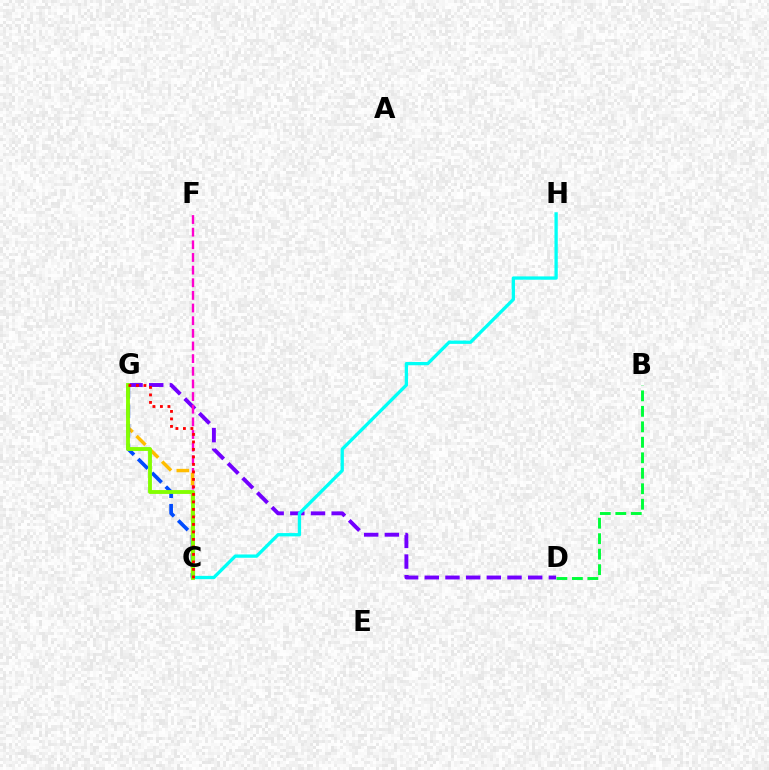{('D', 'G'): [{'color': '#7200ff', 'line_style': 'dashed', 'thickness': 2.81}], ('C', 'H'): [{'color': '#00fff6', 'line_style': 'solid', 'thickness': 2.37}], ('C', 'F'): [{'color': '#ff00cf', 'line_style': 'dashed', 'thickness': 1.72}], ('C', 'G'): [{'color': '#ffbd00', 'line_style': 'dashed', 'thickness': 2.46}, {'color': '#004bff', 'line_style': 'dashed', 'thickness': 2.65}, {'color': '#84ff00', 'line_style': 'solid', 'thickness': 2.77}, {'color': '#ff0000', 'line_style': 'dotted', 'thickness': 2.04}], ('B', 'D'): [{'color': '#00ff39', 'line_style': 'dashed', 'thickness': 2.1}]}